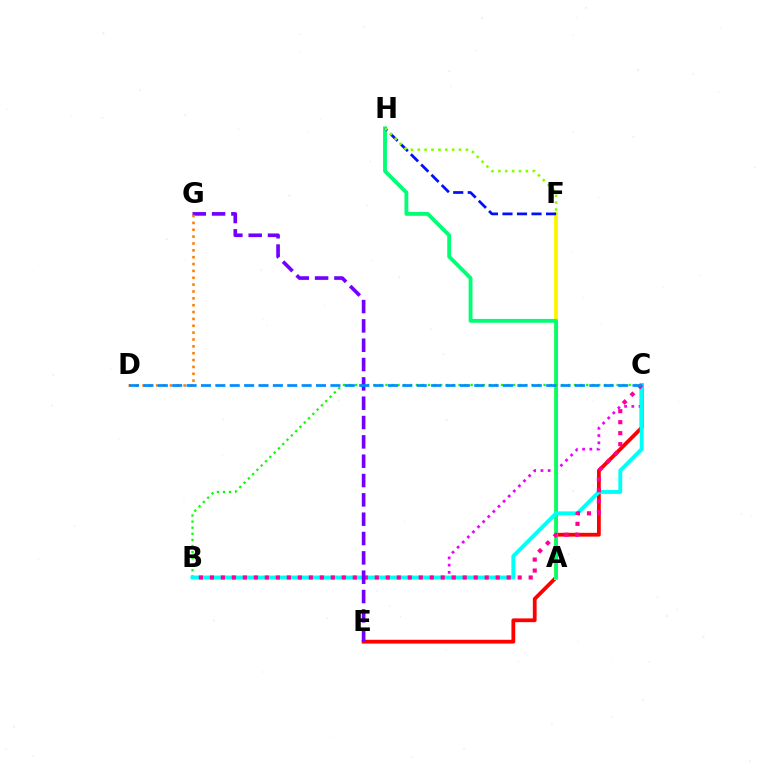{('C', 'E'): [{'color': '#ff0000', 'line_style': 'solid', 'thickness': 2.72}], ('A', 'F'): [{'color': '#fcf500', 'line_style': 'solid', 'thickness': 2.74}], ('B', 'C'): [{'color': '#ee00ff', 'line_style': 'dotted', 'thickness': 1.96}, {'color': '#08ff00', 'line_style': 'dotted', 'thickness': 1.65}, {'color': '#00fff6', 'line_style': 'solid', 'thickness': 2.8}, {'color': '#ff0094', 'line_style': 'dotted', 'thickness': 2.99}], ('A', 'H'): [{'color': '#00ff74', 'line_style': 'solid', 'thickness': 2.76}], ('F', 'H'): [{'color': '#0010ff', 'line_style': 'dashed', 'thickness': 1.97}, {'color': '#84ff00', 'line_style': 'dotted', 'thickness': 1.87}], ('E', 'G'): [{'color': '#7200ff', 'line_style': 'dashed', 'thickness': 2.63}], ('D', 'G'): [{'color': '#ff7c00', 'line_style': 'dotted', 'thickness': 1.86}], ('C', 'D'): [{'color': '#008cff', 'line_style': 'dashed', 'thickness': 1.95}]}